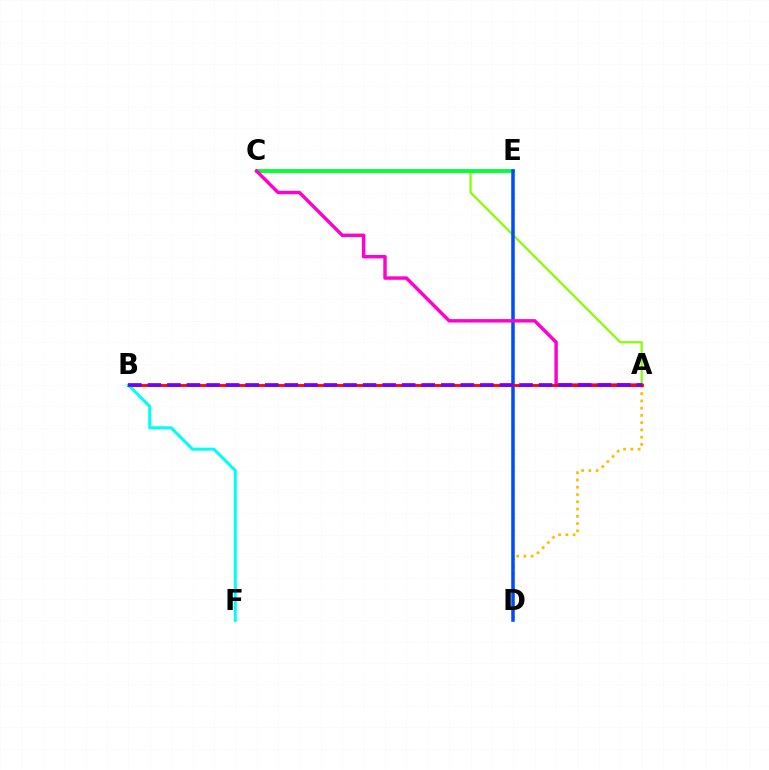{('A', 'C'): [{'color': '#84ff00', 'line_style': 'solid', 'thickness': 1.57}, {'color': '#ff00cf', 'line_style': 'solid', 'thickness': 2.47}], ('C', 'E'): [{'color': '#00ff39', 'line_style': 'solid', 'thickness': 2.76}], ('A', 'D'): [{'color': '#ffbd00', 'line_style': 'dotted', 'thickness': 1.97}], ('D', 'E'): [{'color': '#004bff', 'line_style': 'solid', 'thickness': 2.53}], ('A', 'B'): [{'color': '#ff0000', 'line_style': 'solid', 'thickness': 2.02}, {'color': '#7200ff', 'line_style': 'dashed', 'thickness': 2.66}], ('B', 'F'): [{'color': '#00fff6', 'line_style': 'solid', 'thickness': 2.19}]}